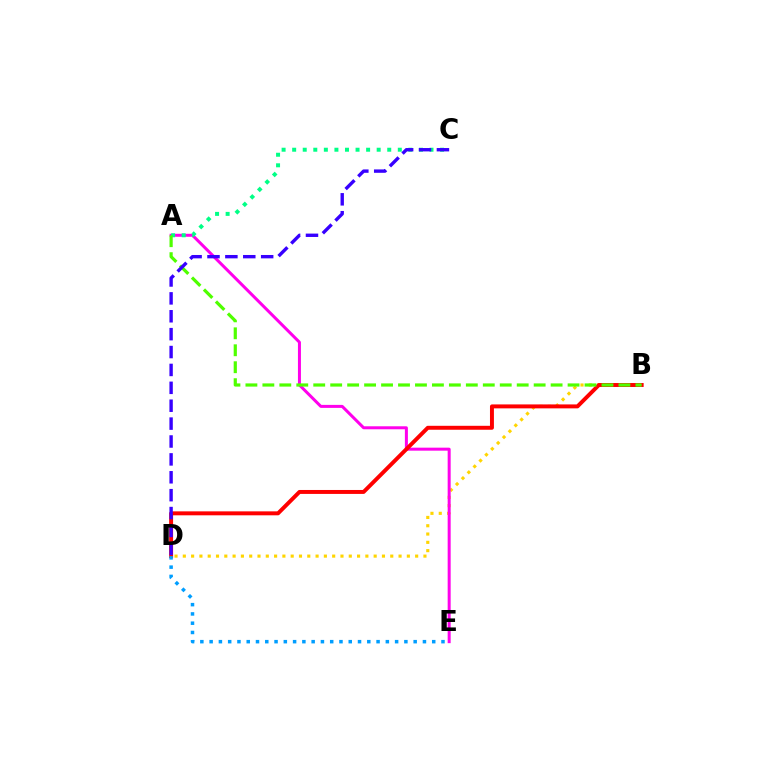{('B', 'D'): [{'color': '#ffd500', 'line_style': 'dotted', 'thickness': 2.25}, {'color': '#ff0000', 'line_style': 'solid', 'thickness': 2.84}], ('A', 'E'): [{'color': '#ff00ed', 'line_style': 'solid', 'thickness': 2.16}], ('D', 'E'): [{'color': '#009eff', 'line_style': 'dotted', 'thickness': 2.52}], ('A', 'C'): [{'color': '#00ff86', 'line_style': 'dotted', 'thickness': 2.87}], ('A', 'B'): [{'color': '#4fff00', 'line_style': 'dashed', 'thickness': 2.3}], ('C', 'D'): [{'color': '#3700ff', 'line_style': 'dashed', 'thickness': 2.43}]}